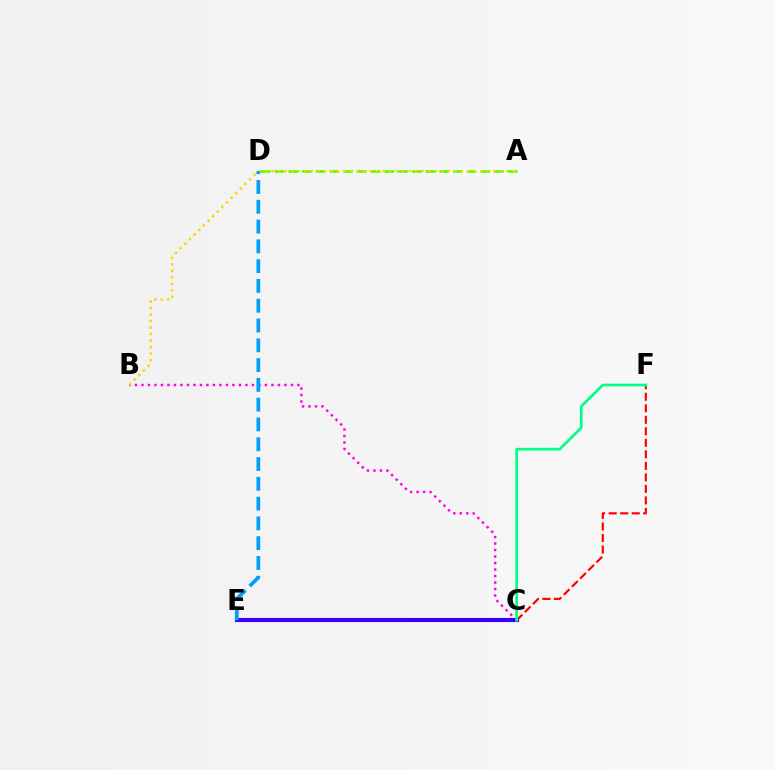{('B', 'C'): [{'color': '#ff00ed', 'line_style': 'dotted', 'thickness': 1.77}], ('C', 'E'): [{'color': '#3700ff', 'line_style': 'solid', 'thickness': 2.96}], ('C', 'F'): [{'color': '#ff0000', 'line_style': 'dashed', 'thickness': 1.56}, {'color': '#00ff86', 'line_style': 'solid', 'thickness': 1.94}], ('A', 'D'): [{'color': '#4fff00', 'line_style': 'dashed', 'thickness': 1.86}], ('A', 'B'): [{'color': '#ffd500', 'line_style': 'dotted', 'thickness': 1.77}], ('D', 'E'): [{'color': '#009eff', 'line_style': 'dashed', 'thickness': 2.69}]}